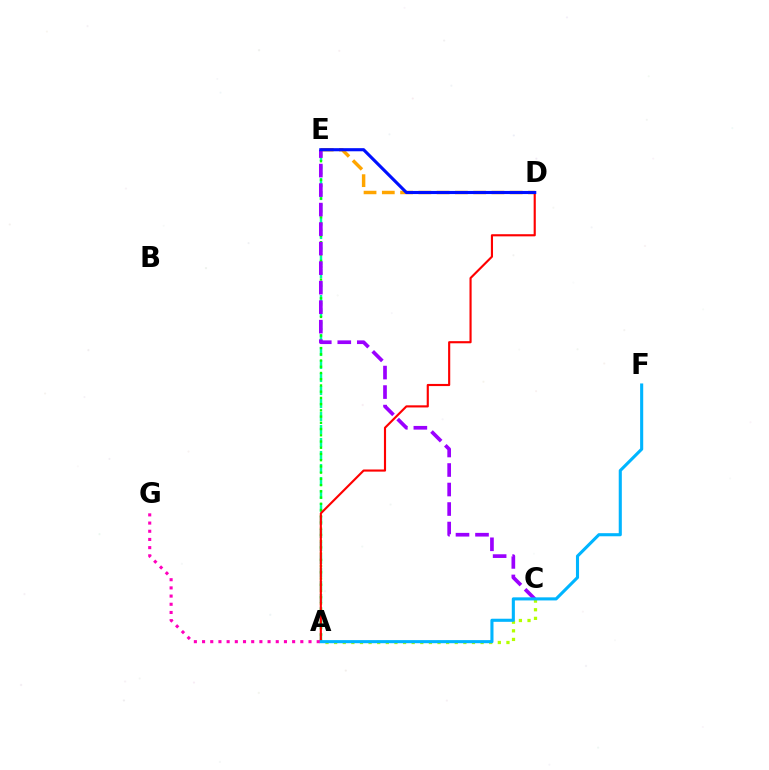{('A', 'E'): [{'color': '#00ff9d', 'line_style': 'dashed', 'thickness': 1.77}, {'color': '#08ff00', 'line_style': 'dotted', 'thickness': 1.69}], ('A', 'C'): [{'color': '#b3ff00', 'line_style': 'dotted', 'thickness': 2.34}], ('D', 'E'): [{'color': '#ffa500', 'line_style': 'dashed', 'thickness': 2.48}, {'color': '#0010ff', 'line_style': 'solid', 'thickness': 2.24}], ('C', 'E'): [{'color': '#9b00ff', 'line_style': 'dashed', 'thickness': 2.65}], ('A', 'D'): [{'color': '#ff0000', 'line_style': 'solid', 'thickness': 1.54}], ('A', 'F'): [{'color': '#00b5ff', 'line_style': 'solid', 'thickness': 2.23}], ('A', 'G'): [{'color': '#ff00bd', 'line_style': 'dotted', 'thickness': 2.22}]}